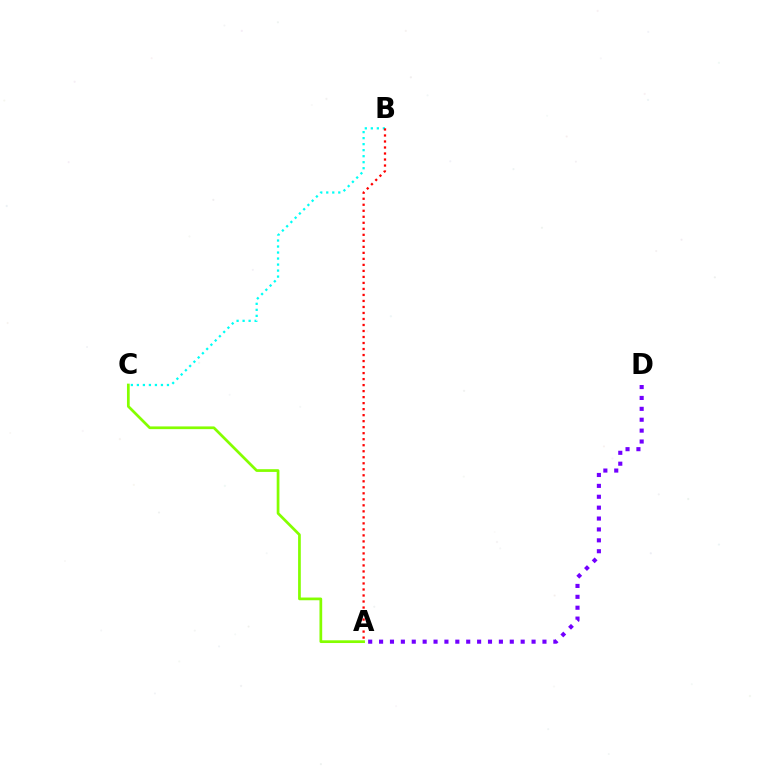{('A', 'D'): [{'color': '#7200ff', 'line_style': 'dotted', 'thickness': 2.96}], ('B', 'C'): [{'color': '#00fff6', 'line_style': 'dotted', 'thickness': 1.63}], ('A', 'B'): [{'color': '#ff0000', 'line_style': 'dotted', 'thickness': 1.63}], ('A', 'C'): [{'color': '#84ff00', 'line_style': 'solid', 'thickness': 1.96}]}